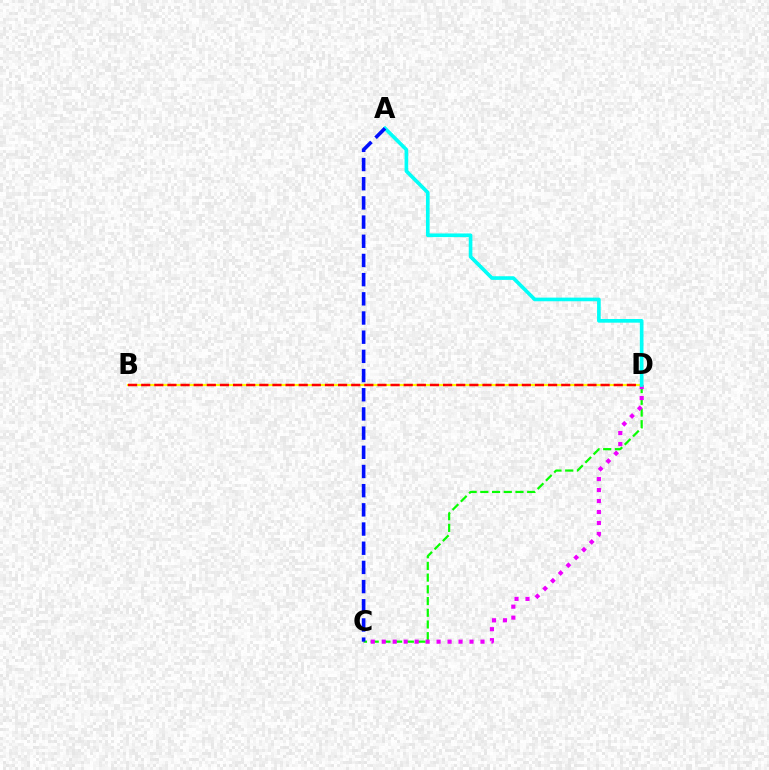{('C', 'D'): [{'color': '#08ff00', 'line_style': 'dashed', 'thickness': 1.59}, {'color': '#ee00ff', 'line_style': 'dotted', 'thickness': 2.98}], ('B', 'D'): [{'color': '#fcf500', 'line_style': 'solid', 'thickness': 1.56}, {'color': '#ff0000', 'line_style': 'dashed', 'thickness': 1.78}], ('A', 'D'): [{'color': '#00fff6', 'line_style': 'solid', 'thickness': 2.63}], ('A', 'C'): [{'color': '#0010ff', 'line_style': 'dashed', 'thickness': 2.61}]}